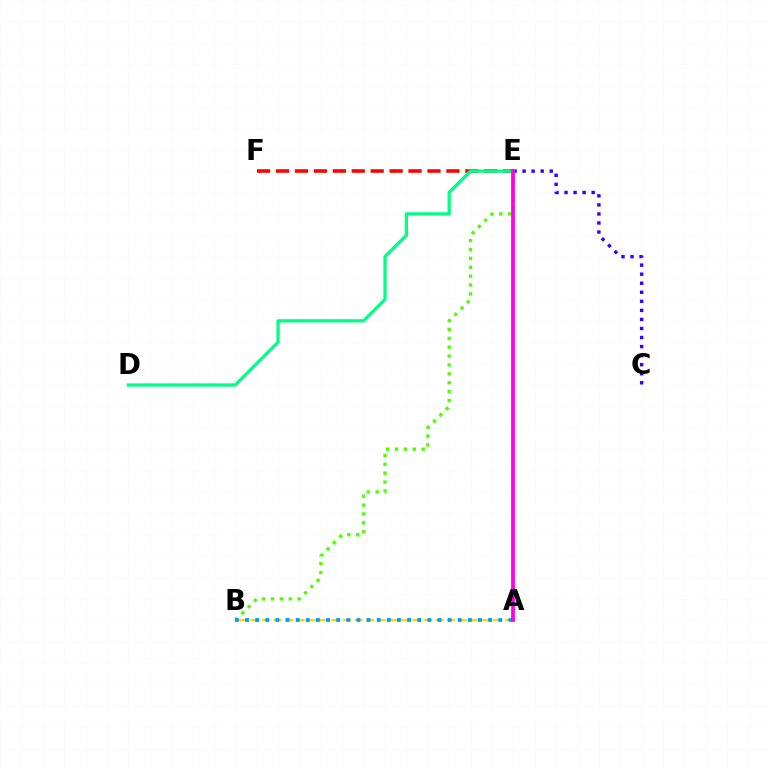{('E', 'F'): [{'color': '#ff0000', 'line_style': 'dashed', 'thickness': 2.57}], ('C', 'E'): [{'color': '#3700ff', 'line_style': 'dotted', 'thickness': 2.46}], ('A', 'B'): [{'color': '#ffd500', 'line_style': 'dashed', 'thickness': 1.57}, {'color': '#009eff', 'line_style': 'dotted', 'thickness': 2.75}], ('D', 'E'): [{'color': '#00ff86', 'line_style': 'solid', 'thickness': 2.36}], ('B', 'E'): [{'color': '#4fff00', 'line_style': 'dotted', 'thickness': 2.41}], ('A', 'E'): [{'color': '#ff00ed', 'line_style': 'solid', 'thickness': 2.72}]}